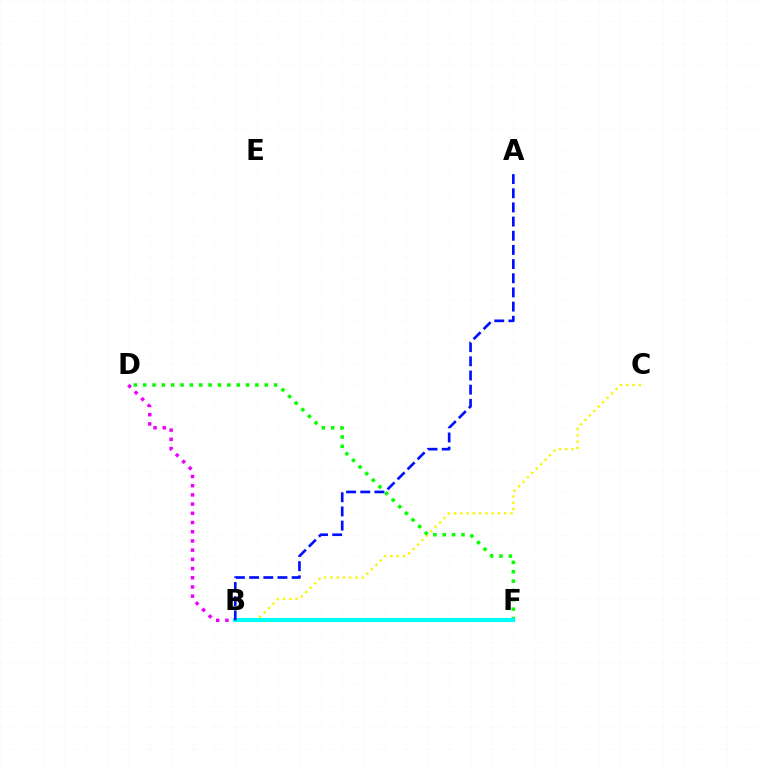{('B', 'C'): [{'color': '#fcf500', 'line_style': 'dotted', 'thickness': 1.7}], ('B', 'F'): [{'color': '#ff0000', 'line_style': 'dotted', 'thickness': 2.53}, {'color': '#00fff6', 'line_style': 'solid', 'thickness': 2.95}], ('D', 'F'): [{'color': '#08ff00', 'line_style': 'dotted', 'thickness': 2.54}], ('B', 'D'): [{'color': '#ee00ff', 'line_style': 'dotted', 'thickness': 2.5}], ('A', 'B'): [{'color': '#0010ff', 'line_style': 'dashed', 'thickness': 1.92}]}